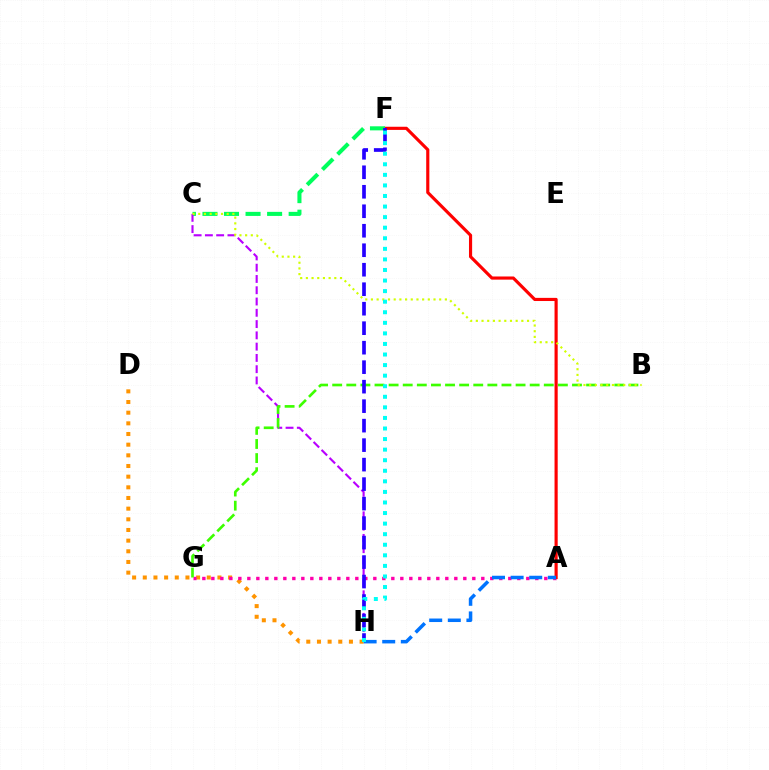{('D', 'H'): [{'color': '#ff9400', 'line_style': 'dotted', 'thickness': 2.9}], ('A', 'G'): [{'color': '#ff00ac', 'line_style': 'dotted', 'thickness': 2.44}], ('A', 'F'): [{'color': '#ff0000', 'line_style': 'solid', 'thickness': 2.27}], ('C', 'F'): [{'color': '#00ff5c', 'line_style': 'dashed', 'thickness': 2.93}], ('C', 'H'): [{'color': '#b900ff', 'line_style': 'dashed', 'thickness': 1.53}], ('B', 'G'): [{'color': '#3dff00', 'line_style': 'dashed', 'thickness': 1.92}], ('F', 'H'): [{'color': '#2500ff', 'line_style': 'dashed', 'thickness': 2.65}, {'color': '#00fff6', 'line_style': 'dotted', 'thickness': 2.87}], ('A', 'H'): [{'color': '#0074ff', 'line_style': 'dashed', 'thickness': 2.53}], ('B', 'C'): [{'color': '#d1ff00', 'line_style': 'dotted', 'thickness': 1.55}]}